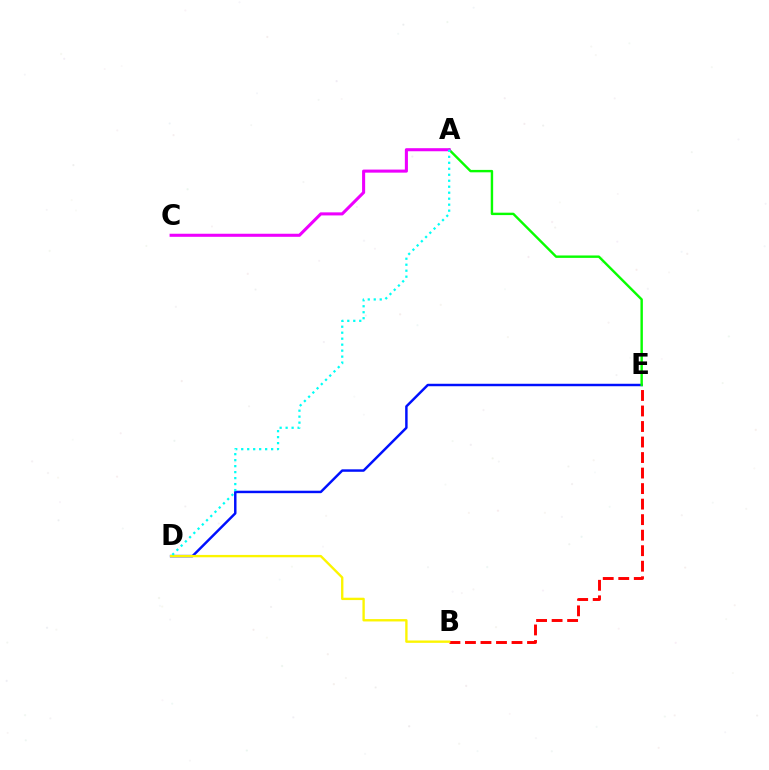{('D', 'E'): [{'color': '#0010ff', 'line_style': 'solid', 'thickness': 1.77}], ('A', 'E'): [{'color': '#08ff00', 'line_style': 'solid', 'thickness': 1.74}], ('B', 'E'): [{'color': '#ff0000', 'line_style': 'dashed', 'thickness': 2.11}], ('A', 'C'): [{'color': '#ee00ff', 'line_style': 'solid', 'thickness': 2.21}], ('B', 'D'): [{'color': '#fcf500', 'line_style': 'solid', 'thickness': 1.7}], ('A', 'D'): [{'color': '#00fff6', 'line_style': 'dotted', 'thickness': 1.63}]}